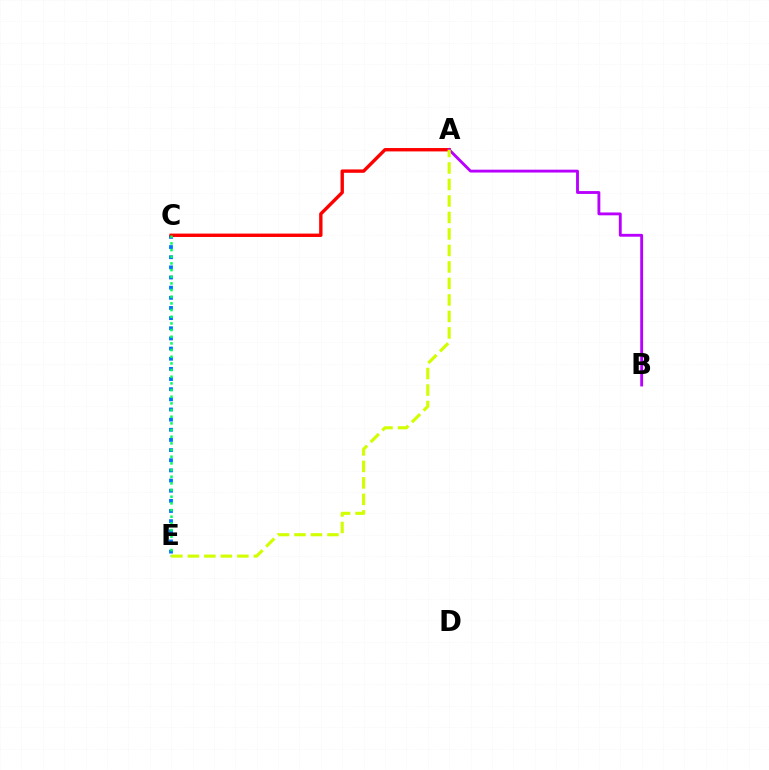{('C', 'E'): [{'color': '#0074ff', 'line_style': 'dotted', 'thickness': 2.76}, {'color': '#00ff5c', 'line_style': 'dotted', 'thickness': 1.81}], ('A', 'C'): [{'color': '#ff0000', 'line_style': 'solid', 'thickness': 2.43}], ('A', 'B'): [{'color': '#b900ff', 'line_style': 'solid', 'thickness': 2.06}], ('A', 'E'): [{'color': '#d1ff00', 'line_style': 'dashed', 'thickness': 2.24}]}